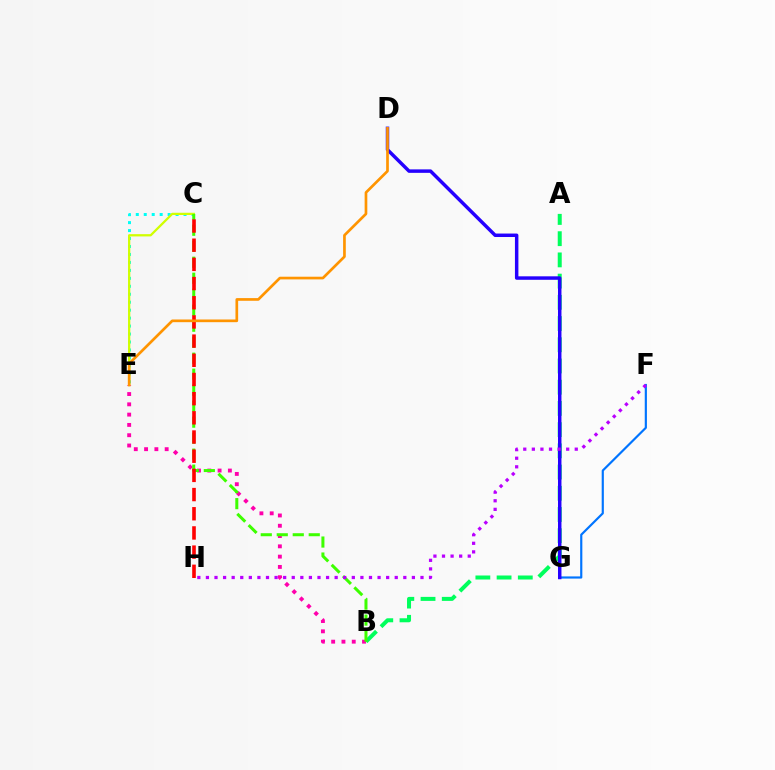{('C', 'E'): [{'color': '#00fff6', 'line_style': 'dotted', 'thickness': 2.16}, {'color': '#d1ff00', 'line_style': 'solid', 'thickness': 1.63}], ('F', 'G'): [{'color': '#0074ff', 'line_style': 'solid', 'thickness': 1.56}], ('A', 'B'): [{'color': '#00ff5c', 'line_style': 'dashed', 'thickness': 2.88}], ('B', 'E'): [{'color': '#ff00ac', 'line_style': 'dotted', 'thickness': 2.8}], ('D', 'G'): [{'color': '#2500ff', 'line_style': 'solid', 'thickness': 2.5}], ('B', 'C'): [{'color': '#3dff00', 'line_style': 'dashed', 'thickness': 2.17}], ('C', 'H'): [{'color': '#ff0000', 'line_style': 'dashed', 'thickness': 2.61}], ('F', 'H'): [{'color': '#b900ff', 'line_style': 'dotted', 'thickness': 2.33}], ('D', 'E'): [{'color': '#ff9400', 'line_style': 'solid', 'thickness': 1.94}]}